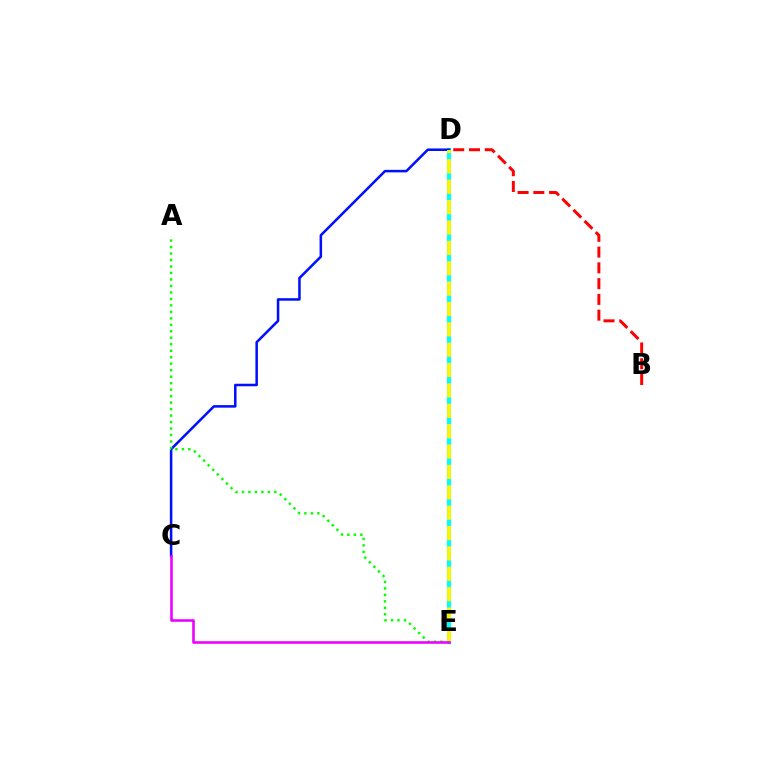{('B', 'D'): [{'color': '#ff0000', 'line_style': 'dashed', 'thickness': 2.14}], ('D', 'E'): [{'color': '#00fff6', 'line_style': 'solid', 'thickness': 2.99}, {'color': '#fcf500', 'line_style': 'dashed', 'thickness': 2.77}], ('C', 'D'): [{'color': '#0010ff', 'line_style': 'solid', 'thickness': 1.82}], ('A', 'E'): [{'color': '#08ff00', 'line_style': 'dotted', 'thickness': 1.76}], ('C', 'E'): [{'color': '#ee00ff', 'line_style': 'solid', 'thickness': 1.86}]}